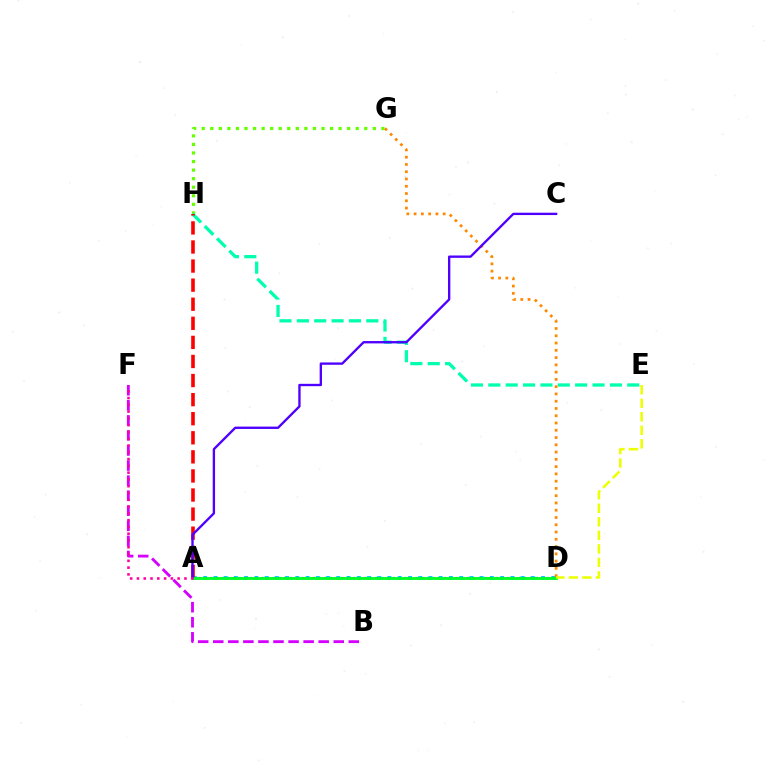{('G', 'H'): [{'color': '#66ff00', 'line_style': 'dotted', 'thickness': 2.32}], ('B', 'F'): [{'color': '#d600ff', 'line_style': 'dashed', 'thickness': 2.05}], ('E', 'H'): [{'color': '#00ffaf', 'line_style': 'dashed', 'thickness': 2.36}], ('A', 'D'): [{'color': '#00c7ff', 'line_style': 'dotted', 'thickness': 2.78}, {'color': '#003fff', 'line_style': 'dotted', 'thickness': 1.55}, {'color': '#00ff27', 'line_style': 'solid', 'thickness': 2.06}], ('D', 'G'): [{'color': '#ff8800', 'line_style': 'dotted', 'thickness': 1.97}], ('A', 'H'): [{'color': '#ff0000', 'line_style': 'dashed', 'thickness': 2.59}], ('A', 'C'): [{'color': '#4f00ff', 'line_style': 'solid', 'thickness': 1.69}], ('A', 'F'): [{'color': '#ff00a0', 'line_style': 'dotted', 'thickness': 1.84}], ('D', 'E'): [{'color': '#eeff00', 'line_style': 'dashed', 'thickness': 1.84}]}